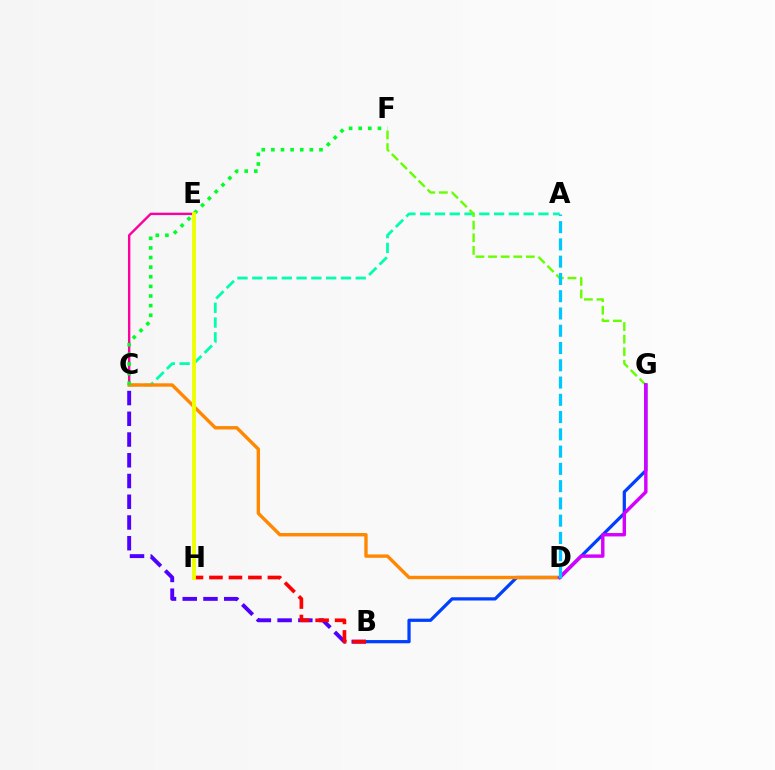{('A', 'C'): [{'color': '#00ffaf', 'line_style': 'dashed', 'thickness': 2.01}], ('F', 'G'): [{'color': '#66ff00', 'line_style': 'dashed', 'thickness': 1.71}], ('B', 'C'): [{'color': '#4f00ff', 'line_style': 'dashed', 'thickness': 2.82}], ('C', 'E'): [{'color': '#ff00a0', 'line_style': 'solid', 'thickness': 1.73}], ('B', 'G'): [{'color': '#003fff', 'line_style': 'solid', 'thickness': 2.33}], ('C', 'D'): [{'color': '#ff8800', 'line_style': 'solid', 'thickness': 2.43}], ('B', 'H'): [{'color': '#ff0000', 'line_style': 'dashed', 'thickness': 2.65}], ('D', 'G'): [{'color': '#d600ff', 'line_style': 'solid', 'thickness': 2.46}], ('A', 'D'): [{'color': '#00c7ff', 'line_style': 'dashed', 'thickness': 2.35}], ('C', 'F'): [{'color': '#00ff27', 'line_style': 'dotted', 'thickness': 2.61}], ('E', 'H'): [{'color': '#eeff00', 'line_style': 'solid', 'thickness': 2.79}]}